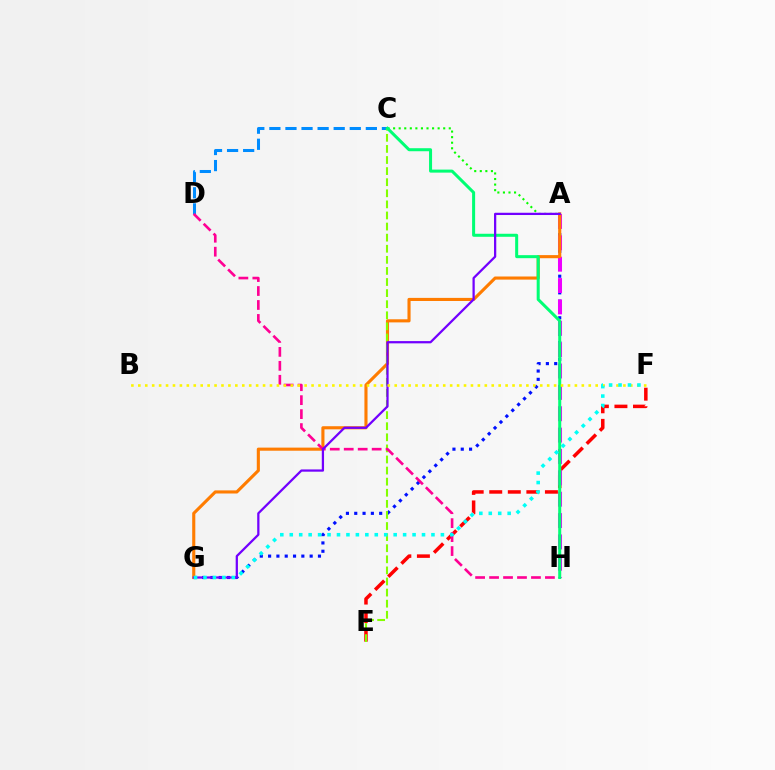{('A', 'C'): [{'color': '#08ff00', 'line_style': 'dotted', 'thickness': 1.51}], ('E', 'F'): [{'color': '#ff0000', 'line_style': 'dashed', 'thickness': 2.52}], ('C', 'D'): [{'color': '#008cff', 'line_style': 'dashed', 'thickness': 2.18}], ('A', 'G'): [{'color': '#0010ff', 'line_style': 'dotted', 'thickness': 2.26}, {'color': '#ff7c00', 'line_style': 'solid', 'thickness': 2.24}, {'color': '#7200ff', 'line_style': 'solid', 'thickness': 1.62}], ('A', 'H'): [{'color': '#ee00ff', 'line_style': 'dashed', 'thickness': 2.9}], ('C', 'E'): [{'color': '#84ff00', 'line_style': 'dashed', 'thickness': 1.51}], ('D', 'H'): [{'color': '#ff0094', 'line_style': 'dashed', 'thickness': 1.9}], ('C', 'H'): [{'color': '#00ff74', 'line_style': 'solid', 'thickness': 2.18}], ('B', 'F'): [{'color': '#fcf500', 'line_style': 'dotted', 'thickness': 1.88}], ('F', 'G'): [{'color': '#00fff6', 'line_style': 'dotted', 'thickness': 2.57}]}